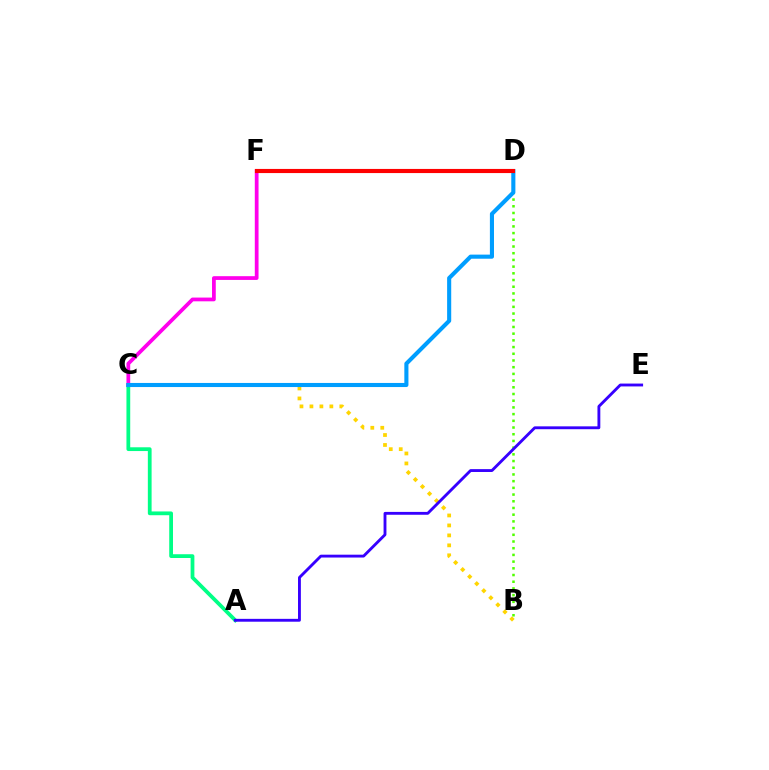{('A', 'C'): [{'color': '#00ff86', 'line_style': 'solid', 'thickness': 2.71}], ('C', 'F'): [{'color': '#ff00ed', 'line_style': 'solid', 'thickness': 2.7}], ('B', 'C'): [{'color': '#ffd500', 'line_style': 'dotted', 'thickness': 2.71}], ('B', 'D'): [{'color': '#4fff00', 'line_style': 'dotted', 'thickness': 1.82}], ('C', 'D'): [{'color': '#009eff', 'line_style': 'solid', 'thickness': 2.95}], ('D', 'F'): [{'color': '#ff0000', 'line_style': 'solid', 'thickness': 2.98}], ('A', 'E'): [{'color': '#3700ff', 'line_style': 'solid', 'thickness': 2.06}]}